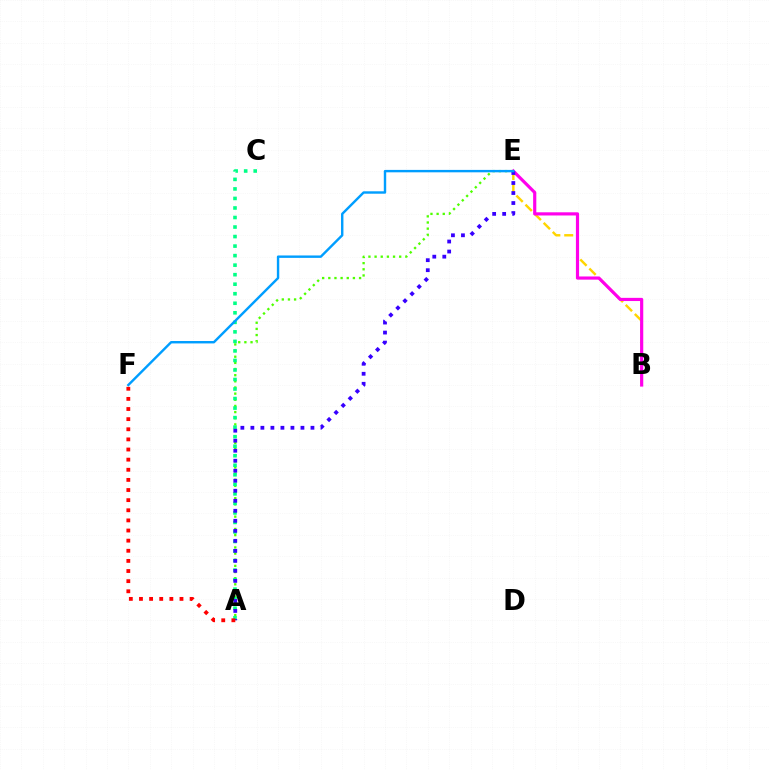{('B', 'E'): [{'color': '#ffd500', 'line_style': 'dashed', 'thickness': 1.75}, {'color': '#ff00ed', 'line_style': 'solid', 'thickness': 2.29}], ('A', 'E'): [{'color': '#4fff00', 'line_style': 'dotted', 'thickness': 1.67}, {'color': '#3700ff', 'line_style': 'dotted', 'thickness': 2.72}], ('A', 'C'): [{'color': '#00ff86', 'line_style': 'dotted', 'thickness': 2.59}], ('E', 'F'): [{'color': '#009eff', 'line_style': 'solid', 'thickness': 1.74}], ('A', 'F'): [{'color': '#ff0000', 'line_style': 'dotted', 'thickness': 2.75}]}